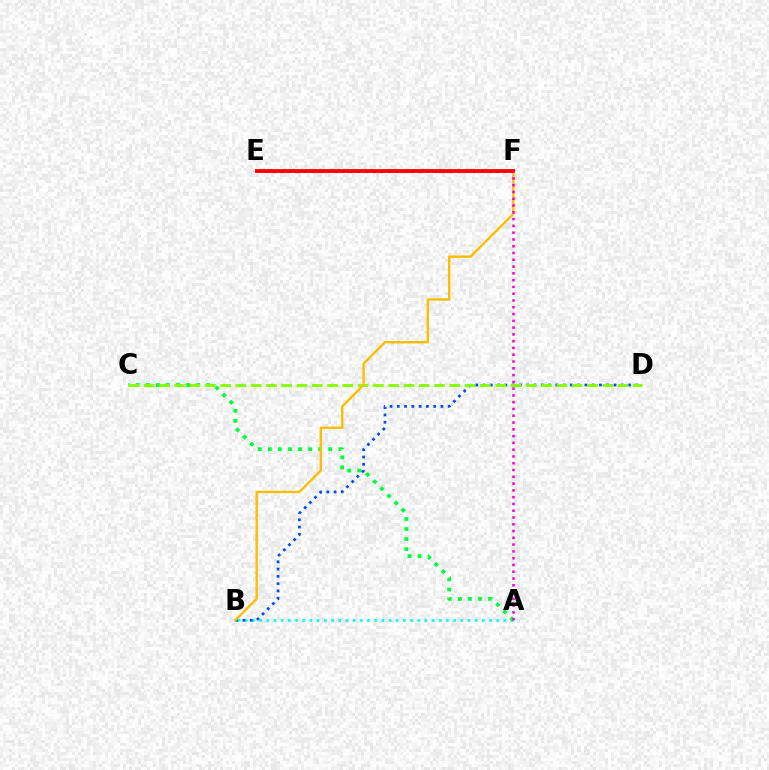{('A', 'B'): [{'color': '#00fff6', 'line_style': 'dotted', 'thickness': 1.95}], ('A', 'C'): [{'color': '#00ff39', 'line_style': 'dotted', 'thickness': 2.74}], ('B', 'D'): [{'color': '#004bff', 'line_style': 'dotted', 'thickness': 1.98}], ('E', 'F'): [{'color': '#7200ff', 'line_style': 'dotted', 'thickness': 2.09}, {'color': '#ff0000', 'line_style': 'solid', 'thickness': 2.75}], ('C', 'D'): [{'color': '#84ff00', 'line_style': 'dashed', 'thickness': 2.08}], ('B', 'F'): [{'color': '#ffbd00', 'line_style': 'solid', 'thickness': 1.69}], ('A', 'F'): [{'color': '#ff00cf', 'line_style': 'dotted', 'thickness': 1.84}]}